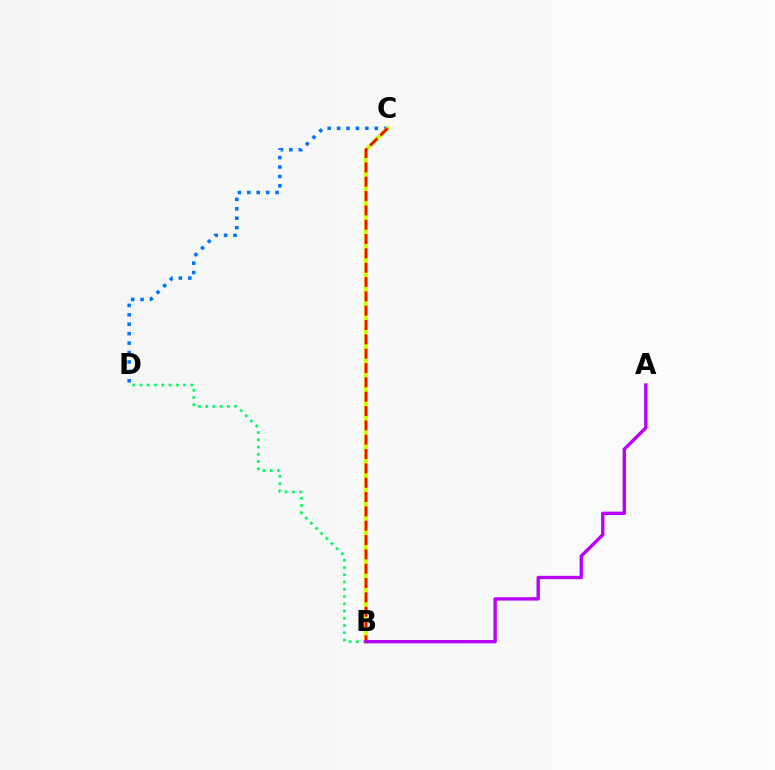{('C', 'D'): [{'color': '#0074ff', 'line_style': 'dotted', 'thickness': 2.56}], ('B', 'C'): [{'color': '#d1ff00', 'line_style': 'solid', 'thickness': 2.91}, {'color': '#ff0000', 'line_style': 'dashed', 'thickness': 1.95}], ('B', 'D'): [{'color': '#00ff5c', 'line_style': 'dotted', 'thickness': 1.97}], ('A', 'B'): [{'color': '#b900ff', 'line_style': 'solid', 'thickness': 2.42}]}